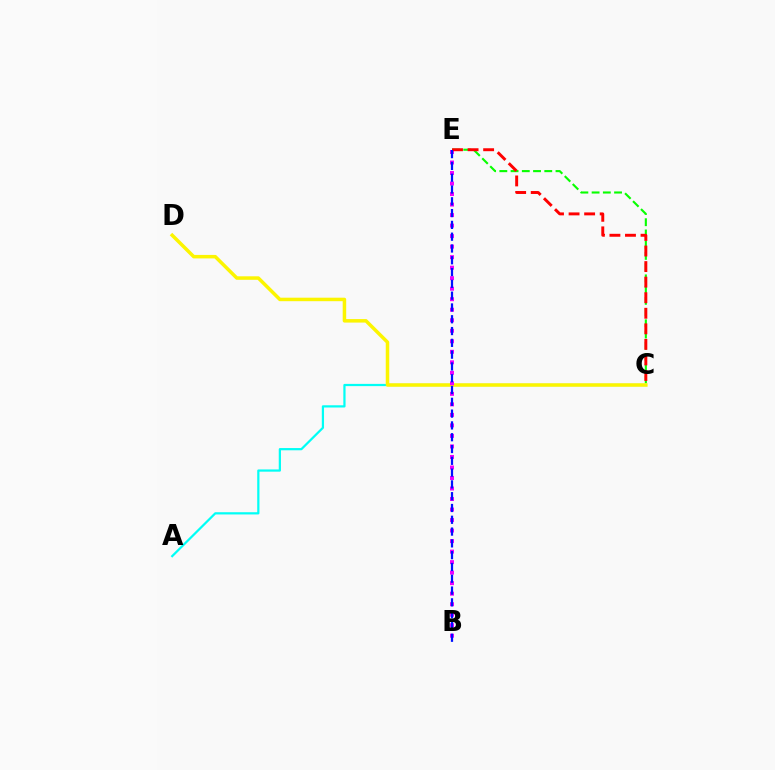{('A', 'C'): [{'color': '#00fff6', 'line_style': 'solid', 'thickness': 1.6}], ('C', 'E'): [{'color': '#08ff00', 'line_style': 'dashed', 'thickness': 1.53}, {'color': '#ff0000', 'line_style': 'dashed', 'thickness': 2.11}], ('C', 'D'): [{'color': '#fcf500', 'line_style': 'solid', 'thickness': 2.52}], ('B', 'E'): [{'color': '#ee00ff', 'line_style': 'dotted', 'thickness': 2.86}, {'color': '#0010ff', 'line_style': 'dashed', 'thickness': 1.6}]}